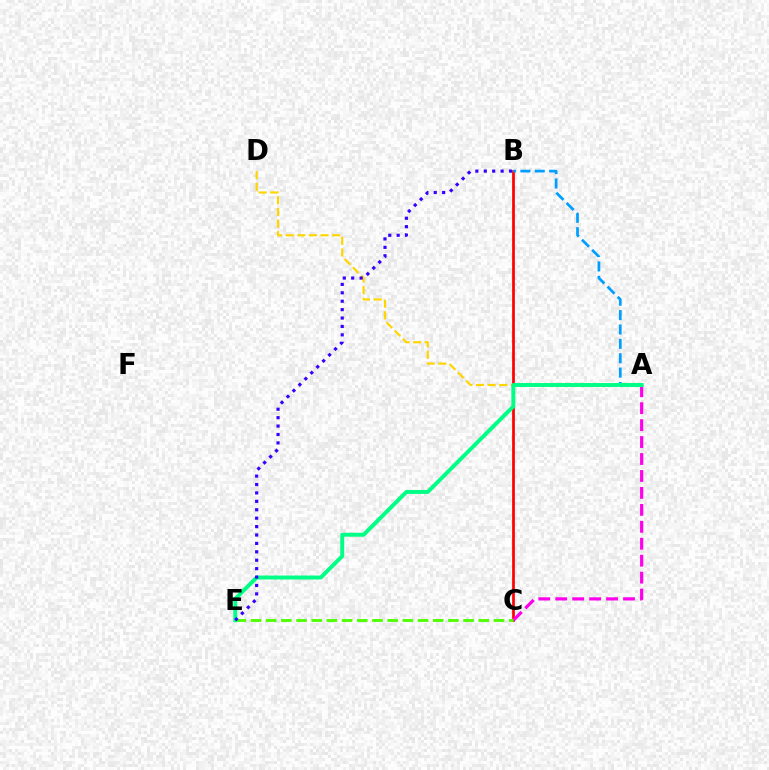{('A', 'D'): [{'color': '#ffd500', 'line_style': 'dashed', 'thickness': 1.58}], ('B', 'C'): [{'color': '#ff0000', 'line_style': 'solid', 'thickness': 1.95}], ('A', 'C'): [{'color': '#ff00ed', 'line_style': 'dashed', 'thickness': 2.3}], ('C', 'E'): [{'color': '#4fff00', 'line_style': 'dashed', 'thickness': 2.06}], ('A', 'B'): [{'color': '#009eff', 'line_style': 'dashed', 'thickness': 1.95}], ('A', 'E'): [{'color': '#00ff86', 'line_style': 'solid', 'thickness': 2.84}], ('B', 'E'): [{'color': '#3700ff', 'line_style': 'dotted', 'thickness': 2.29}]}